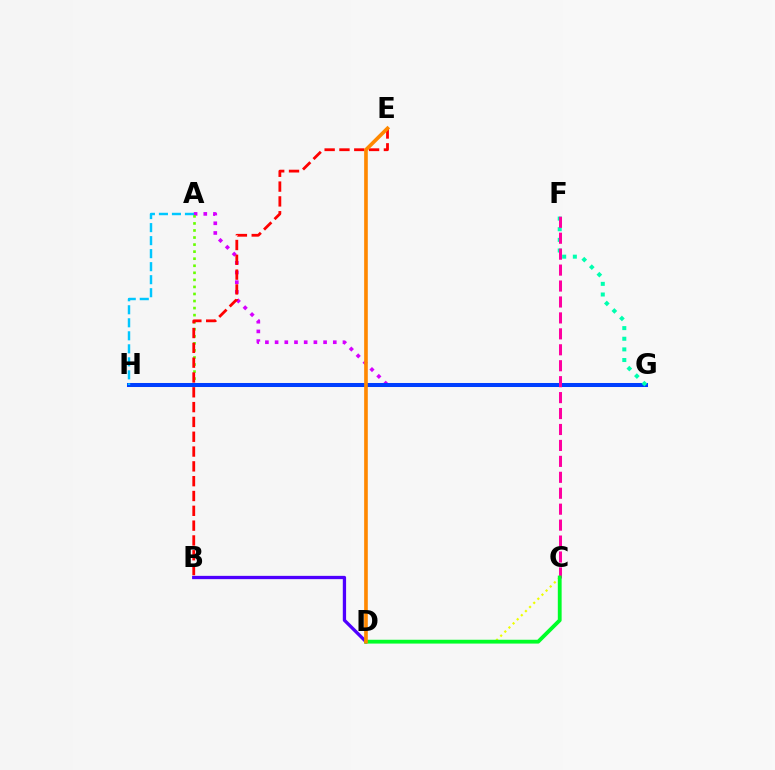{('B', 'D'): [{'color': '#4f00ff', 'line_style': 'solid', 'thickness': 2.37}], ('A', 'G'): [{'color': '#d600ff', 'line_style': 'dotted', 'thickness': 2.63}], ('A', 'H'): [{'color': '#66ff00', 'line_style': 'dotted', 'thickness': 1.92}, {'color': '#00c7ff', 'line_style': 'dashed', 'thickness': 1.77}], ('G', 'H'): [{'color': '#003fff', 'line_style': 'solid', 'thickness': 2.9}], ('F', 'G'): [{'color': '#00ffaf', 'line_style': 'dotted', 'thickness': 2.89}], ('C', 'D'): [{'color': '#eeff00', 'line_style': 'dotted', 'thickness': 1.58}, {'color': '#00ff27', 'line_style': 'solid', 'thickness': 2.75}], ('B', 'E'): [{'color': '#ff0000', 'line_style': 'dashed', 'thickness': 2.01}], ('C', 'F'): [{'color': '#ff00a0', 'line_style': 'dashed', 'thickness': 2.17}], ('D', 'E'): [{'color': '#ff8800', 'line_style': 'solid', 'thickness': 2.62}]}